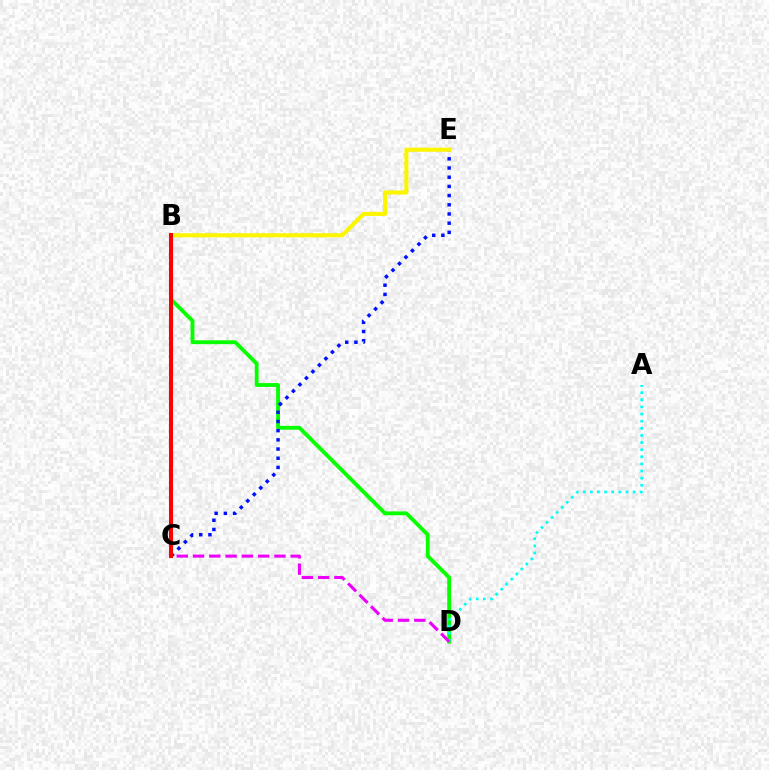{('B', 'D'): [{'color': '#08ff00', 'line_style': 'solid', 'thickness': 2.77}], ('C', 'E'): [{'color': '#0010ff', 'line_style': 'dotted', 'thickness': 2.5}], ('B', 'E'): [{'color': '#fcf500', 'line_style': 'solid', 'thickness': 2.96}], ('A', 'D'): [{'color': '#00fff6', 'line_style': 'dotted', 'thickness': 1.94}], ('C', 'D'): [{'color': '#ee00ff', 'line_style': 'dashed', 'thickness': 2.21}], ('B', 'C'): [{'color': '#ff0000', 'line_style': 'solid', 'thickness': 2.92}]}